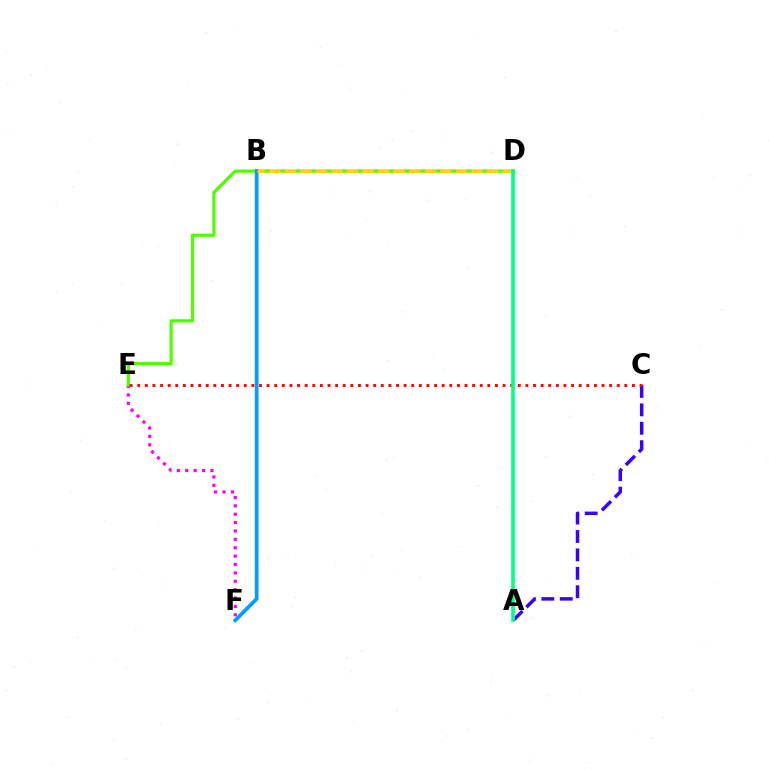{('A', 'C'): [{'color': '#3700ff', 'line_style': 'dashed', 'thickness': 2.5}], ('E', 'F'): [{'color': '#ff00ed', 'line_style': 'dotted', 'thickness': 2.28}], ('D', 'E'): [{'color': '#4fff00', 'line_style': 'solid', 'thickness': 2.31}], ('B', 'F'): [{'color': '#009eff', 'line_style': 'solid', 'thickness': 2.71}], ('B', 'D'): [{'color': '#ffd500', 'line_style': 'dashed', 'thickness': 2.11}], ('C', 'E'): [{'color': '#ff0000', 'line_style': 'dotted', 'thickness': 2.07}], ('A', 'D'): [{'color': '#00ff86', 'line_style': 'solid', 'thickness': 2.61}]}